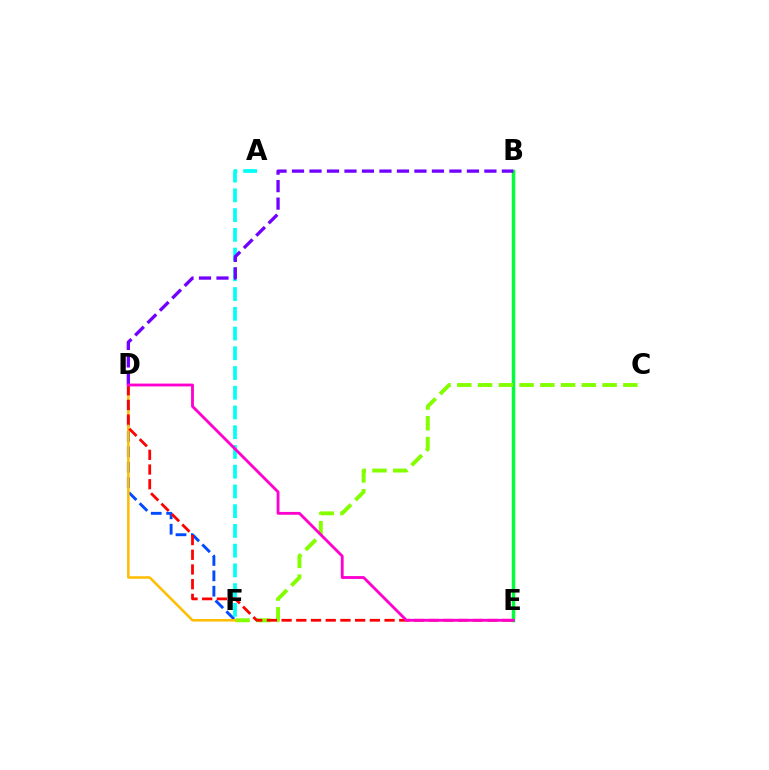{('B', 'E'): [{'color': '#00ff39', 'line_style': 'solid', 'thickness': 2.49}], ('C', 'F'): [{'color': '#84ff00', 'line_style': 'dashed', 'thickness': 2.82}], ('D', 'F'): [{'color': '#004bff', 'line_style': 'dashed', 'thickness': 2.09}, {'color': '#ffbd00', 'line_style': 'solid', 'thickness': 1.82}], ('A', 'F'): [{'color': '#00fff6', 'line_style': 'dashed', 'thickness': 2.68}], ('B', 'D'): [{'color': '#7200ff', 'line_style': 'dashed', 'thickness': 2.38}], ('D', 'E'): [{'color': '#ff0000', 'line_style': 'dashed', 'thickness': 2.0}, {'color': '#ff00cf', 'line_style': 'solid', 'thickness': 2.04}]}